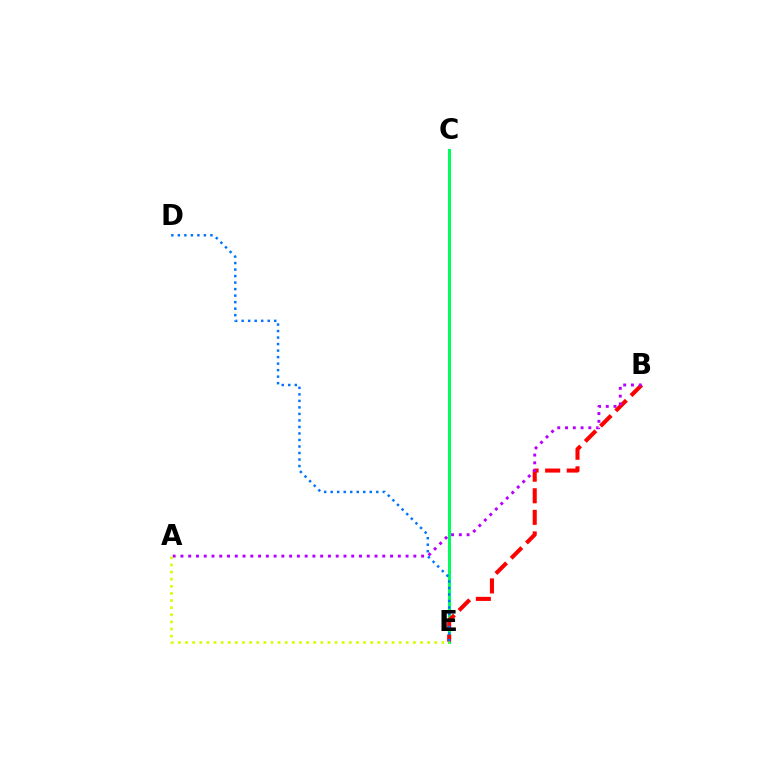{('C', 'E'): [{'color': '#00ff5c', 'line_style': 'solid', 'thickness': 2.18}], ('B', 'E'): [{'color': '#ff0000', 'line_style': 'dashed', 'thickness': 2.93}], ('D', 'E'): [{'color': '#0074ff', 'line_style': 'dotted', 'thickness': 1.77}], ('A', 'B'): [{'color': '#b900ff', 'line_style': 'dotted', 'thickness': 2.11}], ('A', 'E'): [{'color': '#d1ff00', 'line_style': 'dotted', 'thickness': 1.93}]}